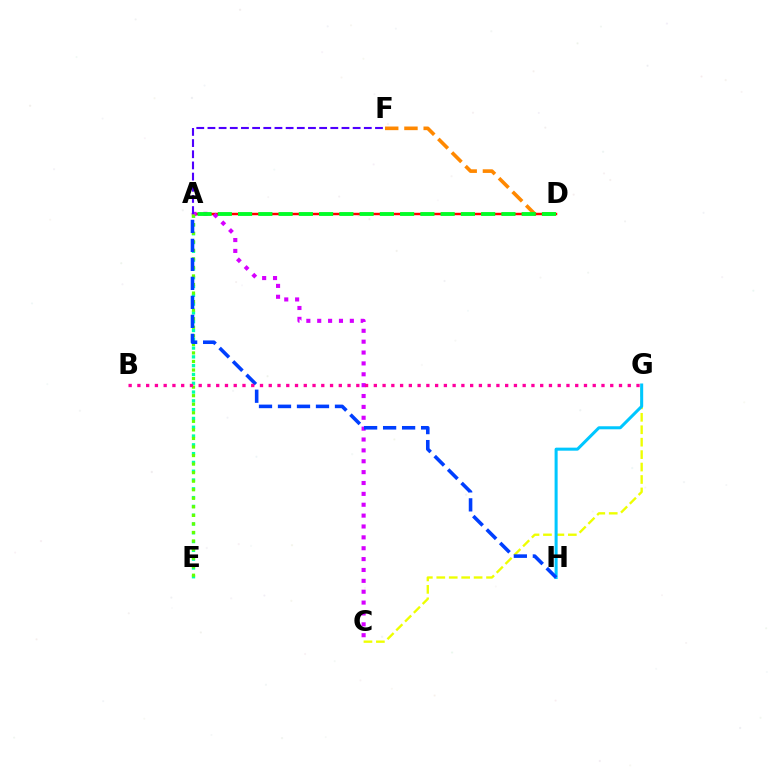{('D', 'F'): [{'color': '#ff8800', 'line_style': 'dashed', 'thickness': 2.61}], ('C', 'G'): [{'color': '#eeff00', 'line_style': 'dashed', 'thickness': 1.69}], ('A', 'D'): [{'color': '#ff0000', 'line_style': 'solid', 'thickness': 1.77}, {'color': '#00ff27', 'line_style': 'dashed', 'thickness': 2.75}], ('A', 'E'): [{'color': '#00ffaf', 'line_style': 'dotted', 'thickness': 2.39}, {'color': '#66ff00', 'line_style': 'dotted', 'thickness': 2.32}], ('A', 'C'): [{'color': '#d600ff', 'line_style': 'dotted', 'thickness': 2.95}], ('G', 'H'): [{'color': '#00c7ff', 'line_style': 'solid', 'thickness': 2.18}], ('A', 'H'): [{'color': '#003fff', 'line_style': 'dashed', 'thickness': 2.58}], ('B', 'G'): [{'color': '#ff00a0', 'line_style': 'dotted', 'thickness': 2.38}], ('A', 'F'): [{'color': '#4f00ff', 'line_style': 'dashed', 'thickness': 1.52}]}